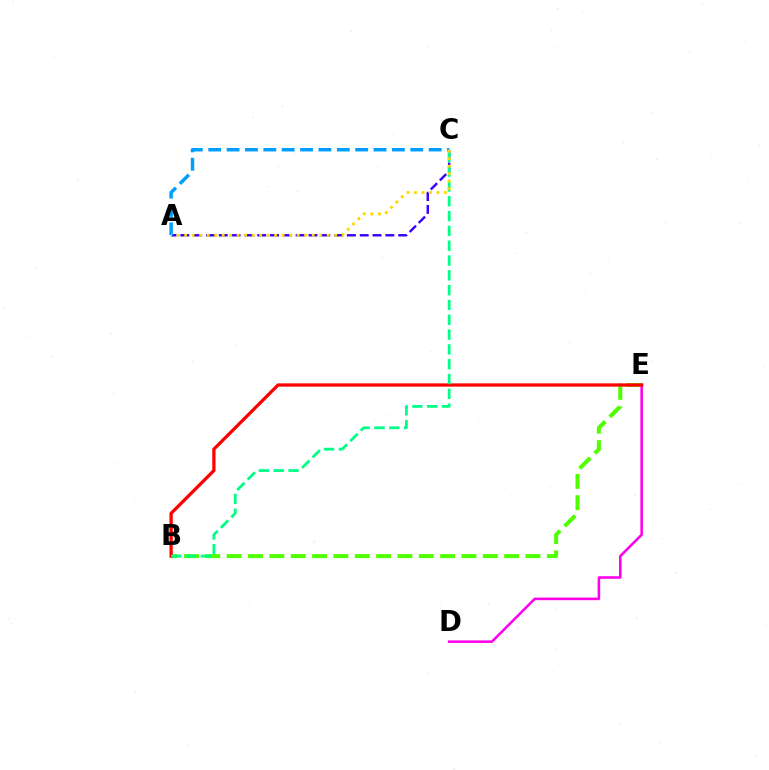{('D', 'E'): [{'color': '#ff00ed', 'line_style': 'solid', 'thickness': 1.85}], ('A', 'C'): [{'color': '#3700ff', 'line_style': 'dashed', 'thickness': 1.74}, {'color': '#009eff', 'line_style': 'dashed', 'thickness': 2.5}, {'color': '#ffd500', 'line_style': 'dotted', 'thickness': 2.04}], ('B', 'E'): [{'color': '#4fff00', 'line_style': 'dashed', 'thickness': 2.9}, {'color': '#ff0000', 'line_style': 'solid', 'thickness': 2.34}], ('B', 'C'): [{'color': '#00ff86', 'line_style': 'dashed', 'thickness': 2.01}]}